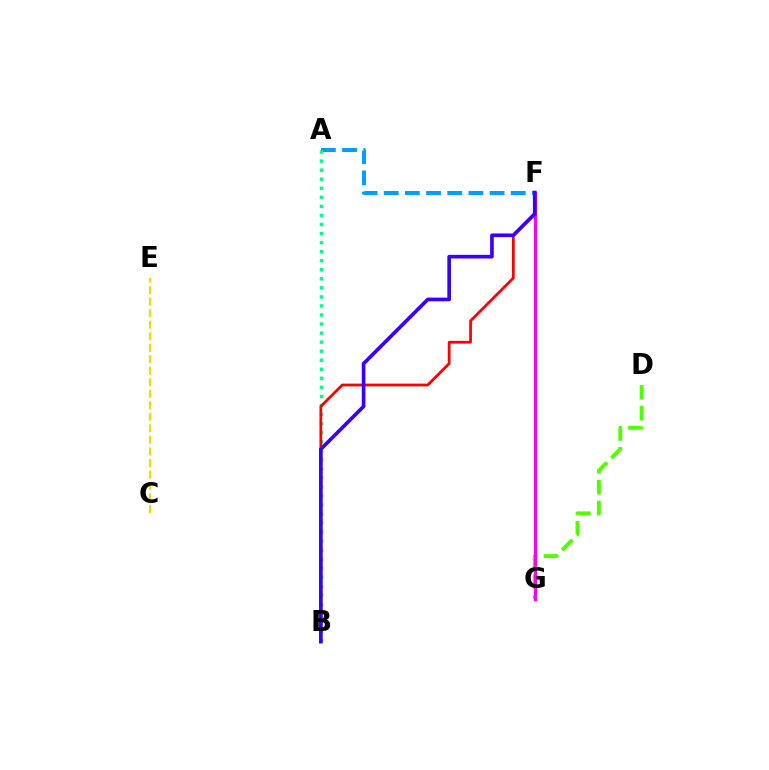{('D', 'G'): [{'color': '#4fff00', 'line_style': 'dashed', 'thickness': 2.83}], ('C', 'E'): [{'color': '#ffd500', 'line_style': 'dashed', 'thickness': 1.56}], ('A', 'F'): [{'color': '#009eff', 'line_style': 'dashed', 'thickness': 2.88}], ('A', 'B'): [{'color': '#00ff86', 'line_style': 'dotted', 'thickness': 2.46}], ('B', 'F'): [{'color': '#ff0000', 'line_style': 'solid', 'thickness': 1.99}, {'color': '#3700ff', 'line_style': 'solid', 'thickness': 2.63}], ('F', 'G'): [{'color': '#ff00ed', 'line_style': 'solid', 'thickness': 2.29}]}